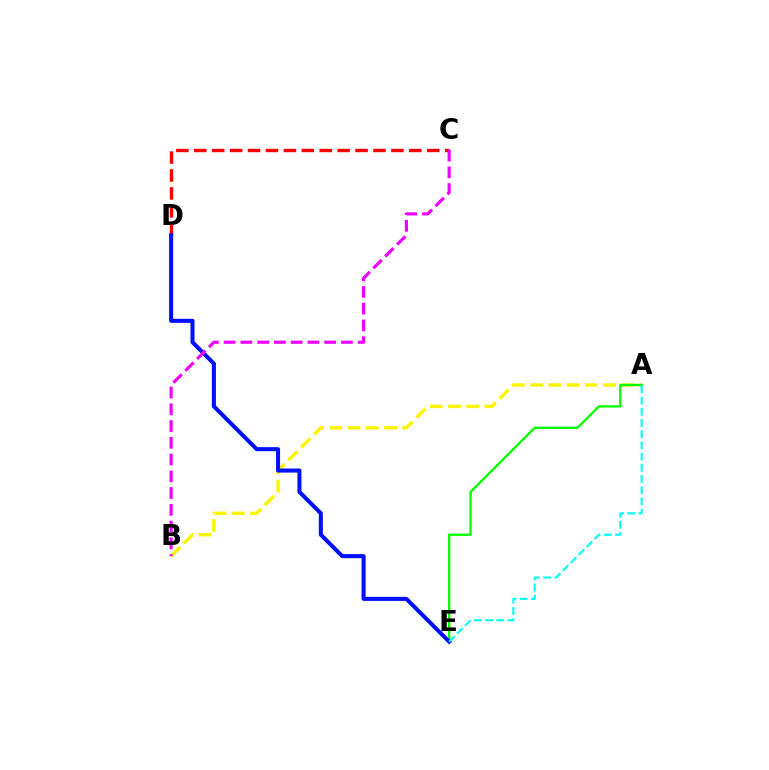{('A', 'B'): [{'color': '#fcf500', 'line_style': 'dashed', 'thickness': 2.47}], ('A', 'E'): [{'color': '#08ff00', 'line_style': 'solid', 'thickness': 1.68}, {'color': '#00fff6', 'line_style': 'dashed', 'thickness': 1.52}], ('C', 'D'): [{'color': '#ff0000', 'line_style': 'dashed', 'thickness': 2.43}], ('D', 'E'): [{'color': '#0010ff', 'line_style': 'solid', 'thickness': 2.91}], ('B', 'C'): [{'color': '#ee00ff', 'line_style': 'dashed', 'thickness': 2.28}]}